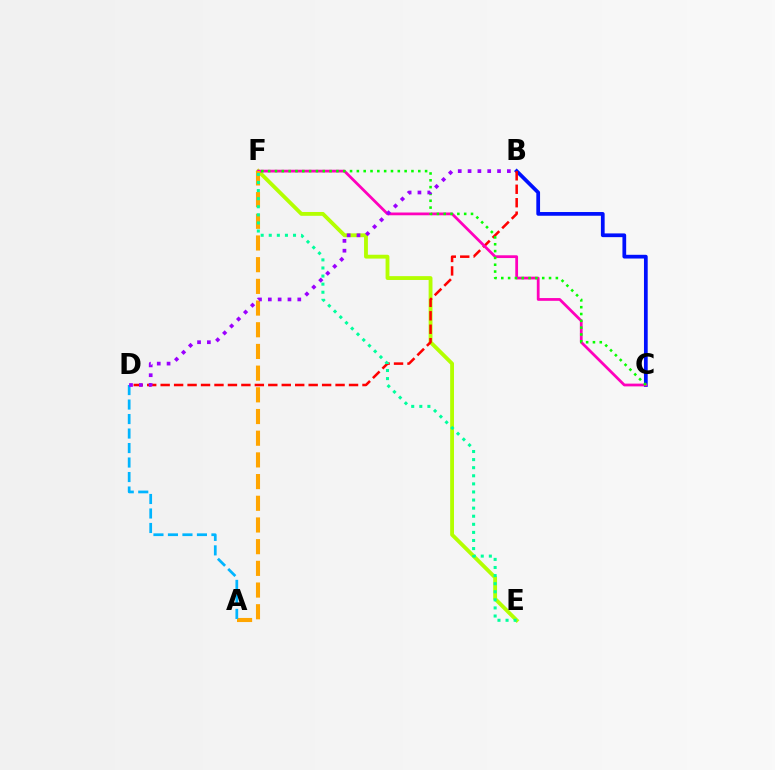{('B', 'C'): [{'color': '#0010ff', 'line_style': 'solid', 'thickness': 2.69}], ('E', 'F'): [{'color': '#b3ff00', 'line_style': 'solid', 'thickness': 2.76}, {'color': '#00ff9d', 'line_style': 'dotted', 'thickness': 2.2}], ('B', 'D'): [{'color': '#ff0000', 'line_style': 'dashed', 'thickness': 1.83}, {'color': '#9b00ff', 'line_style': 'dotted', 'thickness': 2.67}], ('C', 'F'): [{'color': '#ff00bd', 'line_style': 'solid', 'thickness': 1.99}, {'color': '#08ff00', 'line_style': 'dotted', 'thickness': 1.85}], ('A', 'F'): [{'color': '#ffa500', 'line_style': 'dashed', 'thickness': 2.95}], ('A', 'D'): [{'color': '#00b5ff', 'line_style': 'dashed', 'thickness': 1.97}]}